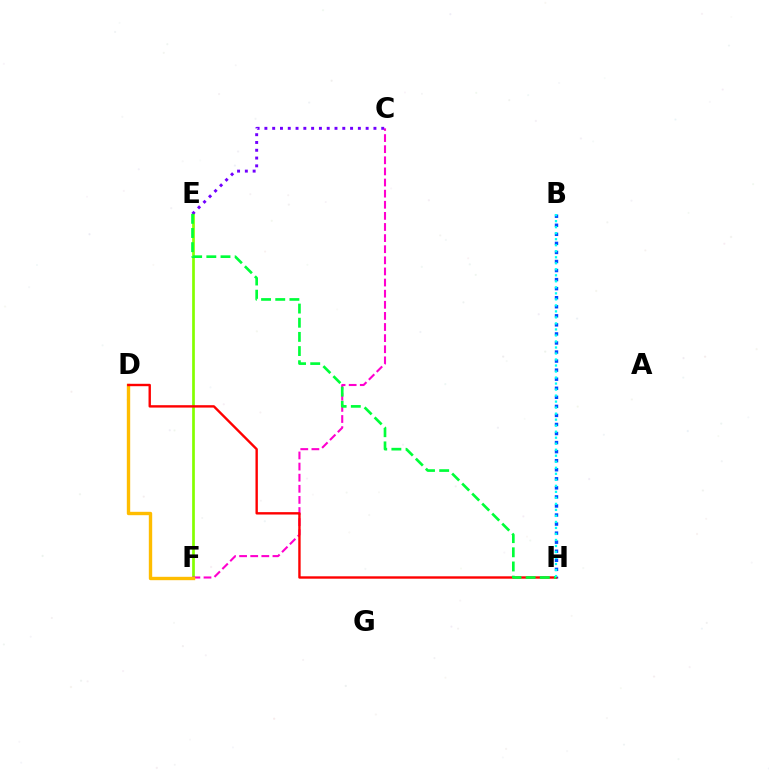{('E', 'F'): [{'color': '#84ff00', 'line_style': 'solid', 'thickness': 1.95}], ('C', 'F'): [{'color': '#ff00cf', 'line_style': 'dashed', 'thickness': 1.51}], ('C', 'E'): [{'color': '#7200ff', 'line_style': 'dotted', 'thickness': 2.12}], ('D', 'F'): [{'color': '#ffbd00', 'line_style': 'solid', 'thickness': 2.43}], ('B', 'H'): [{'color': '#004bff', 'line_style': 'dotted', 'thickness': 2.46}, {'color': '#00fff6', 'line_style': 'dotted', 'thickness': 1.63}], ('D', 'H'): [{'color': '#ff0000', 'line_style': 'solid', 'thickness': 1.72}], ('E', 'H'): [{'color': '#00ff39', 'line_style': 'dashed', 'thickness': 1.92}]}